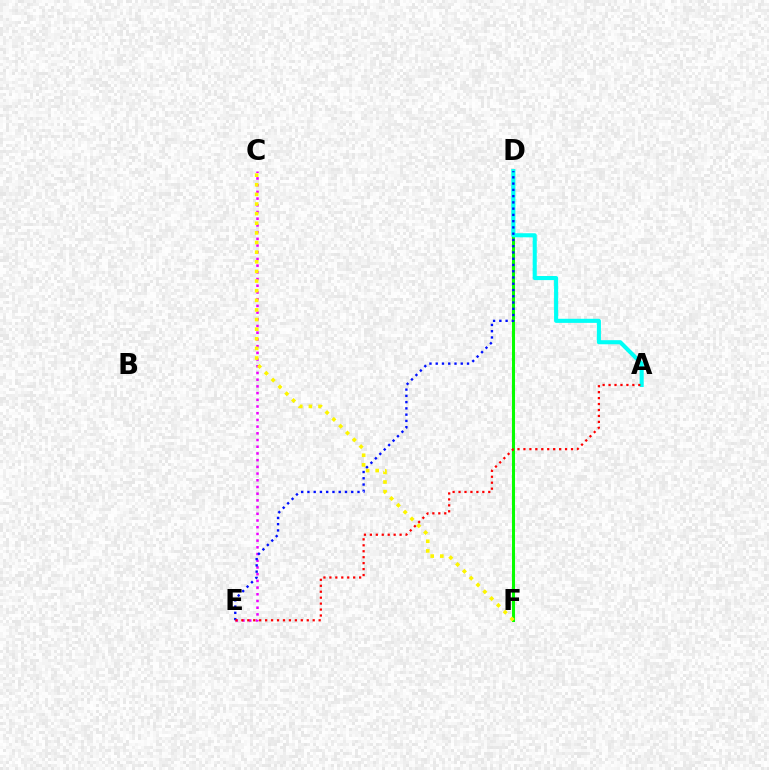{('D', 'F'): [{'color': '#08ff00', 'line_style': 'solid', 'thickness': 2.2}], ('C', 'E'): [{'color': '#ee00ff', 'line_style': 'dotted', 'thickness': 1.82}], ('A', 'D'): [{'color': '#00fff6', 'line_style': 'solid', 'thickness': 2.94}], ('C', 'F'): [{'color': '#fcf500', 'line_style': 'dotted', 'thickness': 2.62}], ('D', 'E'): [{'color': '#0010ff', 'line_style': 'dotted', 'thickness': 1.7}], ('A', 'E'): [{'color': '#ff0000', 'line_style': 'dotted', 'thickness': 1.62}]}